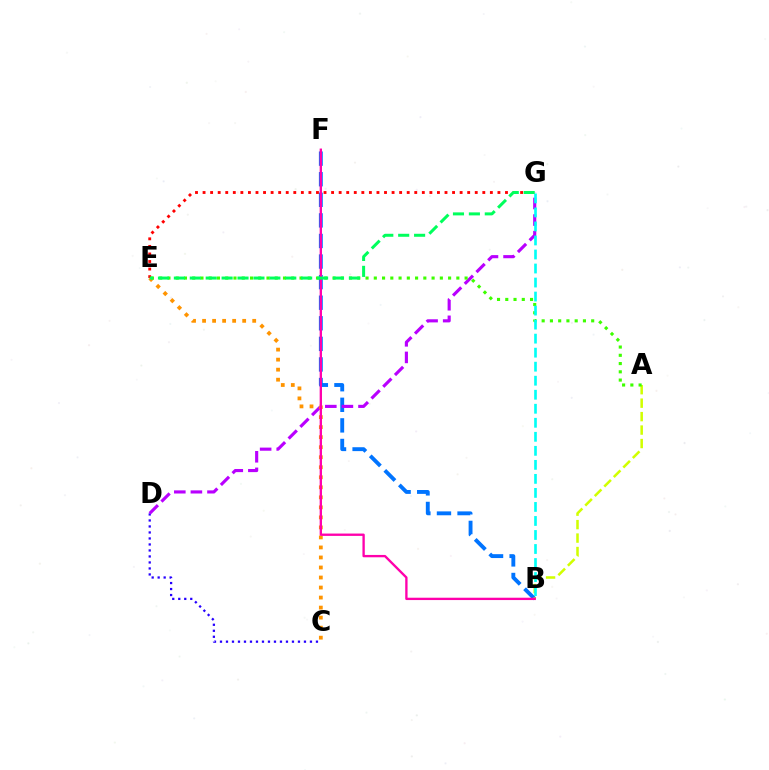{('C', 'D'): [{'color': '#2500ff', 'line_style': 'dotted', 'thickness': 1.63}], ('B', 'F'): [{'color': '#0074ff', 'line_style': 'dashed', 'thickness': 2.8}, {'color': '#ff00ac', 'line_style': 'solid', 'thickness': 1.69}], ('D', 'G'): [{'color': '#b900ff', 'line_style': 'dashed', 'thickness': 2.25}], ('E', 'G'): [{'color': '#ff0000', 'line_style': 'dotted', 'thickness': 2.05}, {'color': '#00ff5c', 'line_style': 'dashed', 'thickness': 2.16}], ('A', 'B'): [{'color': '#d1ff00', 'line_style': 'dashed', 'thickness': 1.83}], ('C', 'E'): [{'color': '#ff9400', 'line_style': 'dotted', 'thickness': 2.72}], ('A', 'E'): [{'color': '#3dff00', 'line_style': 'dotted', 'thickness': 2.24}], ('B', 'G'): [{'color': '#00fff6', 'line_style': 'dashed', 'thickness': 1.91}]}